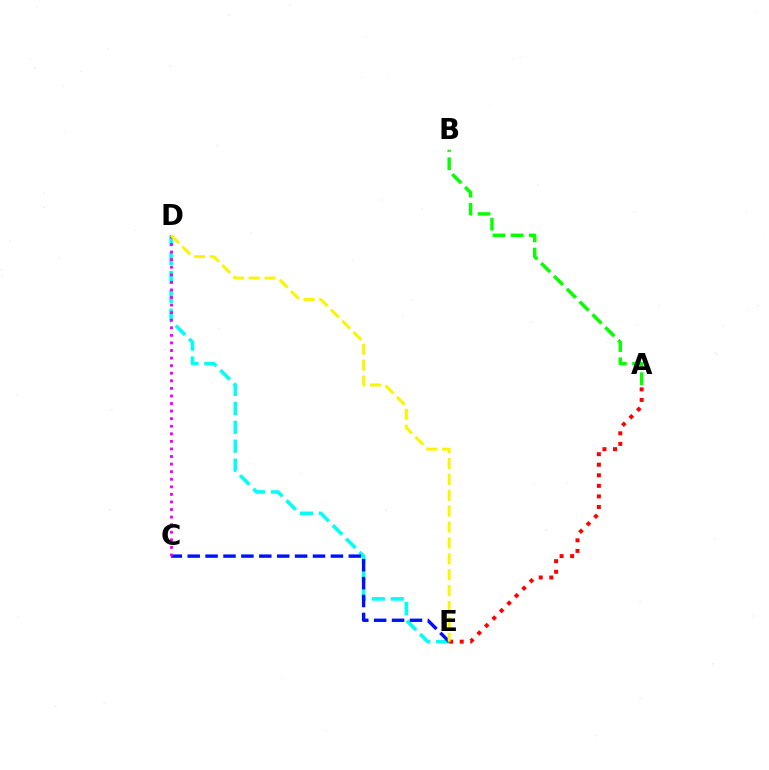{('D', 'E'): [{'color': '#00fff6', 'line_style': 'dashed', 'thickness': 2.57}, {'color': '#fcf500', 'line_style': 'dashed', 'thickness': 2.16}], ('C', 'E'): [{'color': '#0010ff', 'line_style': 'dashed', 'thickness': 2.43}], ('C', 'D'): [{'color': '#ee00ff', 'line_style': 'dotted', 'thickness': 2.06}], ('A', 'B'): [{'color': '#08ff00', 'line_style': 'dashed', 'thickness': 2.47}], ('A', 'E'): [{'color': '#ff0000', 'line_style': 'dotted', 'thickness': 2.87}]}